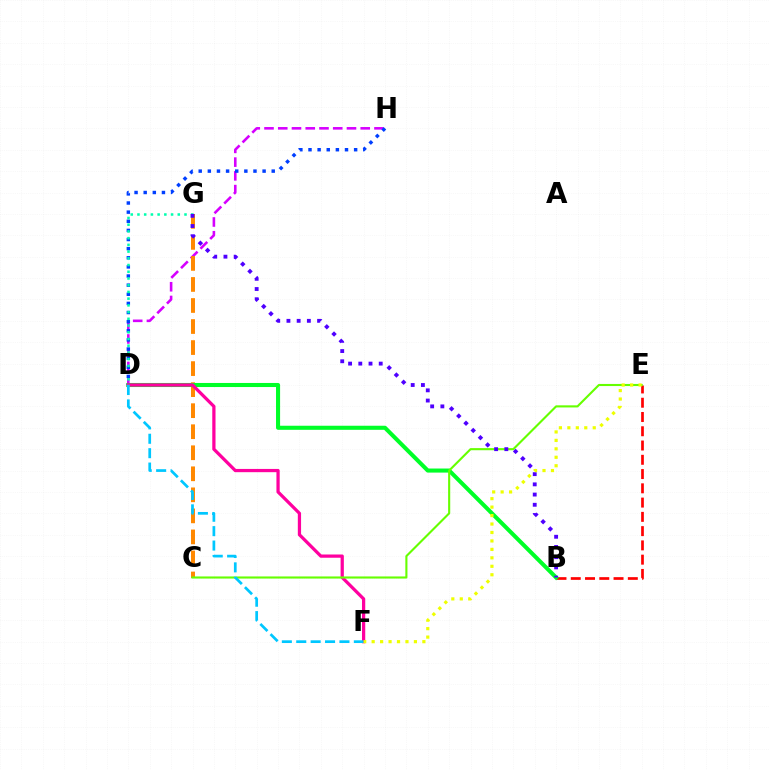{('B', 'E'): [{'color': '#ff0000', 'line_style': 'dashed', 'thickness': 1.94}], ('D', 'H'): [{'color': '#d600ff', 'line_style': 'dashed', 'thickness': 1.87}, {'color': '#003fff', 'line_style': 'dotted', 'thickness': 2.48}], ('C', 'G'): [{'color': '#ff8800', 'line_style': 'dashed', 'thickness': 2.86}], ('B', 'D'): [{'color': '#00ff27', 'line_style': 'solid', 'thickness': 2.93}], ('D', 'F'): [{'color': '#ff00a0', 'line_style': 'solid', 'thickness': 2.34}, {'color': '#00c7ff', 'line_style': 'dashed', 'thickness': 1.96}], ('D', 'G'): [{'color': '#00ffaf', 'line_style': 'dotted', 'thickness': 1.83}], ('C', 'E'): [{'color': '#66ff00', 'line_style': 'solid', 'thickness': 1.52}], ('B', 'G'): [{'color': '#4f00ff', 'line_style': 'dotted', 'thickness': 2.77}], ('E', 'F'): [{'color': '#eeff00', 'line_style': 'dotted', 'thickness': 2.3}]}